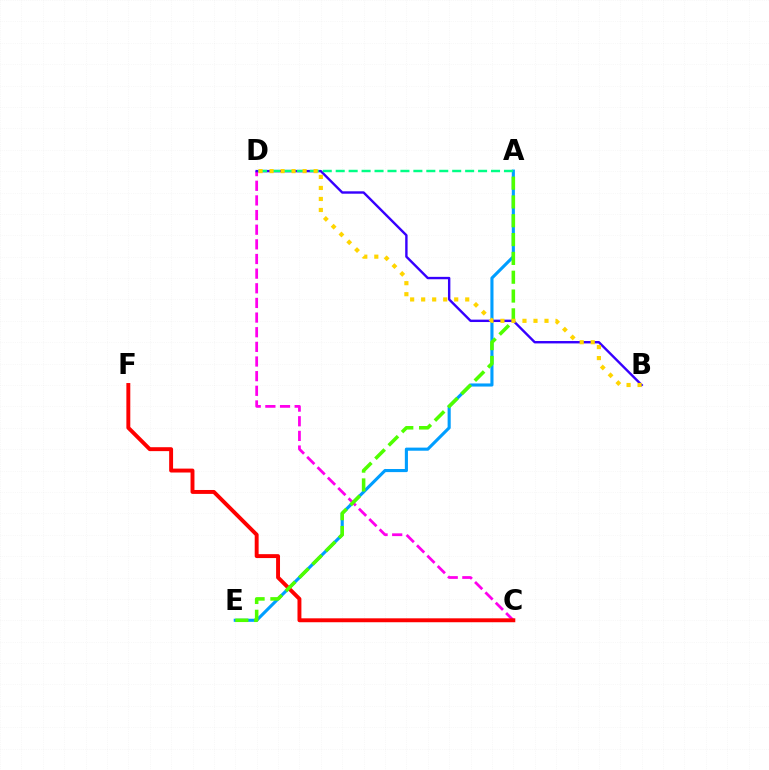{('A', 'E'): [{'color': '#009eff', 'line_style': 'solid', 'thickness': 2.24}, {'color': '#4fff00', 'line_style': 'dashed', 'thickness': 2.56}], ('C', 'D'): [{'color': '#ff00ed', 'line_style': 'dashed', 'thickness': 1.99}], ('C', 'F'): [{'color': '#ff0000', 'line_style': 'solid', 'thickness': 2.82}], ('B', 'D'): [{'color': '#3700ff', 'line_style': 'solid', 'thickness': 1.73}, {'color': '#ffd500', 'line_style': 'dotted', 'thickness': 2.99}], ('A', 'D'): [{'color': '#00ff86', 'line_style': 'dashed', 'thickness': 1.76}]}